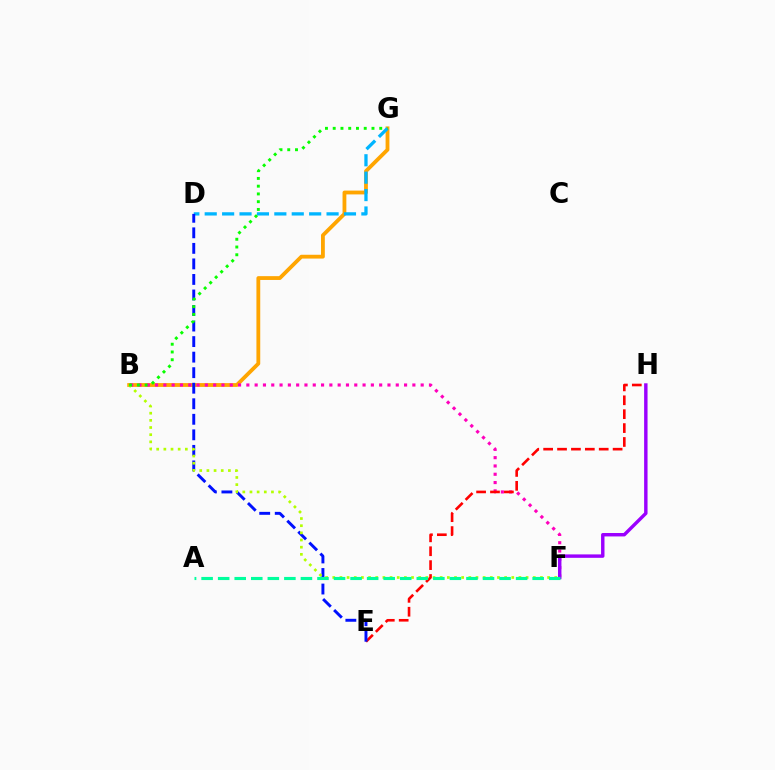{('B', 'G'): [{'color': '#ffa500', 'line_style': 'solid', 'thickness': 2.74}, {'color': '#08ff00', 'line_style': 'dotted', 'thickness': 2.11}], ('B', 'F'): [{'color': '#ff00bd', 'line_style': 'dotted', 'thickness': 2.26}, {'color': '#b3ff00', 'line_style': 'dotted', 'thickness': 1.95}], ('F', 'H'): [{'color': '#9b00ff', 'line_style': 'solid', 'thickness': 2.46}], ('D', 'G'): [{'color': '#00b5ff', 'line_style': 'dashed', 'thickness': 2.36}], ('E', 'H'): [{'color': '#ff0000', 'line_style': 'dashed', 'thickness': 1.89}], ('D', 'E'): [{'color': '#0010ff', 'line_style': 'dashed', 'thickness': 2.11}], ('A', 'F'): [{'color': '#00ff9d', 'line_style': 'dashed', 'thickness': 2.25}]}